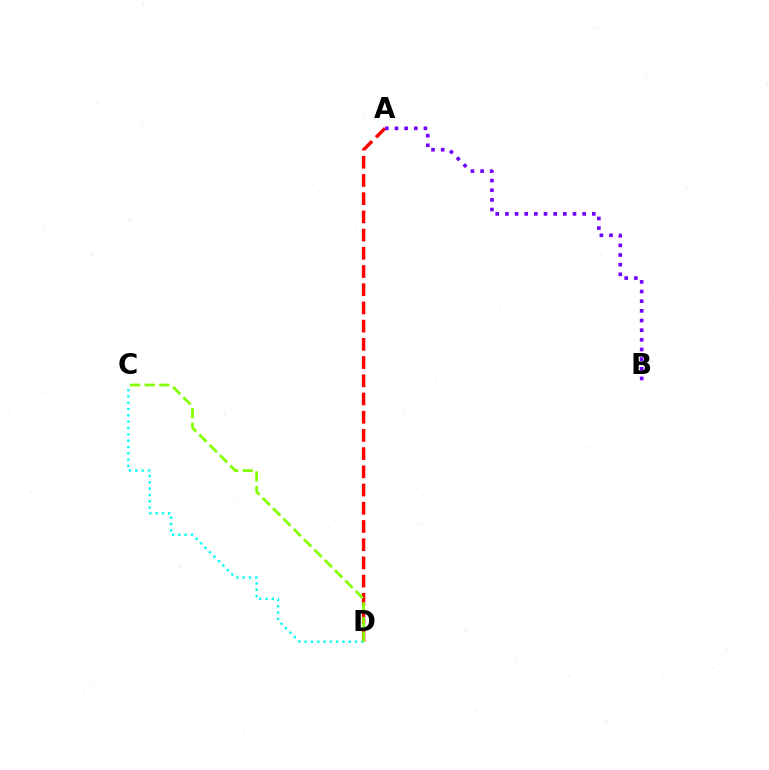{('A', 'D'): [{'color': '#ff0000', 'line_style': 'dashed', 'thickness': 2.47}], ('C', 'D'): [{'color': '#00fff6', 'line_style': 'dotted', 'thickness': 1.71}, {'color': '#84ff00', 'line_style': 'dashed', 'thickness': 1.98}], ('A', 'B'): [{'color': '#7200ff', 'line_style': 'dotted', 'thickness': 2.62}]}